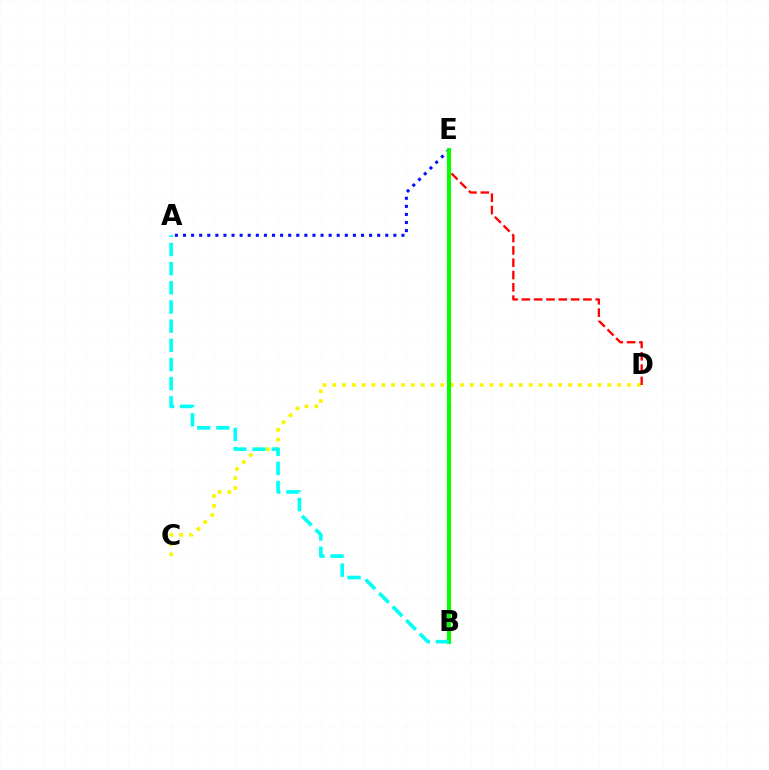{('C', 'D'): [{'color': '#fcf500', 'line_style': 'dotted', 'thickness': 2.67}], ('B', 'E'): [{'color': '#ee00ff', 'line_style': 'dotted', 'thickness': 2.23}, {'color': '#08ff00', 'line_style': 'solid', 'thickness': 2.93}], ('D', 'E'): [{'color': '#ff0000', 'line_style': 'dashed', 'thickness': 1.67}], ('A', 'E'): [{'color': '#0010ff', 'line_style': 'dotted', 'thickness': 2.2}], ('A', 'B'): [{'color': '#00fff6', 'line_style': 'dashed', 'thickness': 2.6}]}